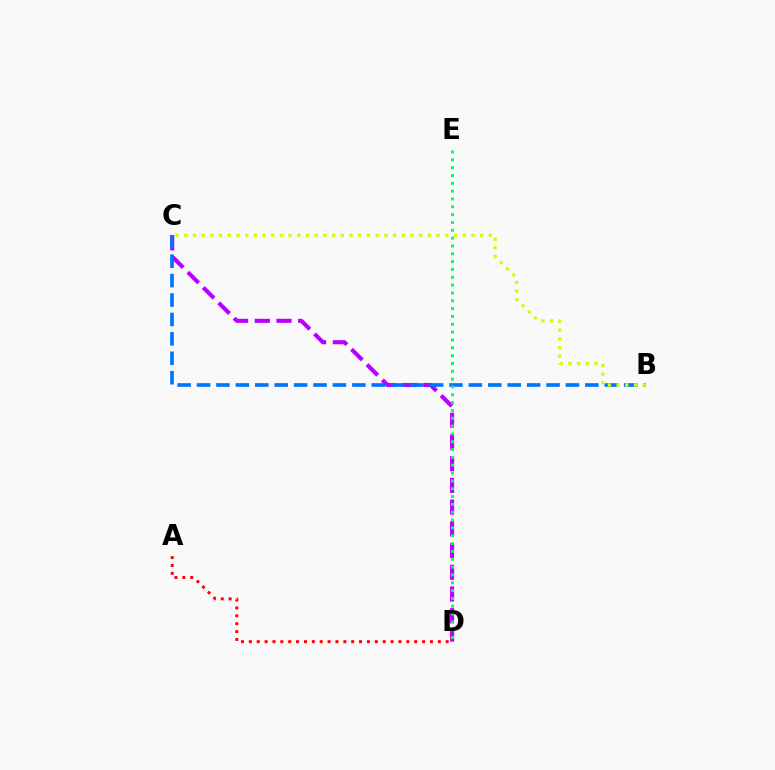{('C', 'D'): [{'color': '#b900ff', 'line_style': 'dashed', 'thickness': 2.95}], ('B', 'C'): [{'color': '#0074ff', 'line_style': 'dashed', 'thickness': 2.64}, {'color': '#d1ff00', 'line_style': 'dotted', 'thickness': 2.36}], ('D', 'E'): [{'color': '#00ff5c', 'line_style': 'dotted', 'thickness': 2.13}], ('A', 'D'): [{'color': '#ff0000', 'line_style': 'dotted', 'thickness': 2.14}]}